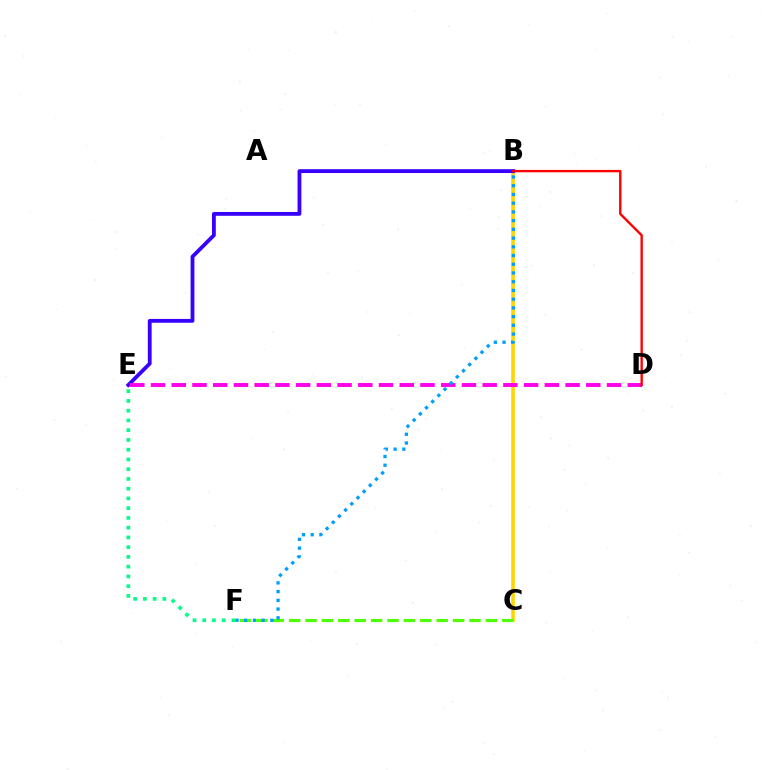{('B', 'C'): [{'color': '#ffd500', 'line_style': 'solid', 'thickness': 2.58}], ('C', 'F'): [{'color': '#4fff00', 'line_style': 'dashed', 'thickness': 2.23}], ('B', 'E'): [{'color': '#3700ff', 'line_style': 'solid', 'thickness': 2.74}], ('D', 'E'): [{'color': '#ff00ed', 'line_style': 'dashed', 'thickness': 2.82}], ('B', 'F'): [{'color': '#009eff', 'line_style': 'dotted', 'thickness': 2.37}], ('E', 'F'): [{'color': '#00ff86', 'line_style': 'dotted', 'thickness': 2.65}], ('B', 'D'): [{'color': '#ff0000', 'line_style': 'solid', 'thickness': 1.71}]}